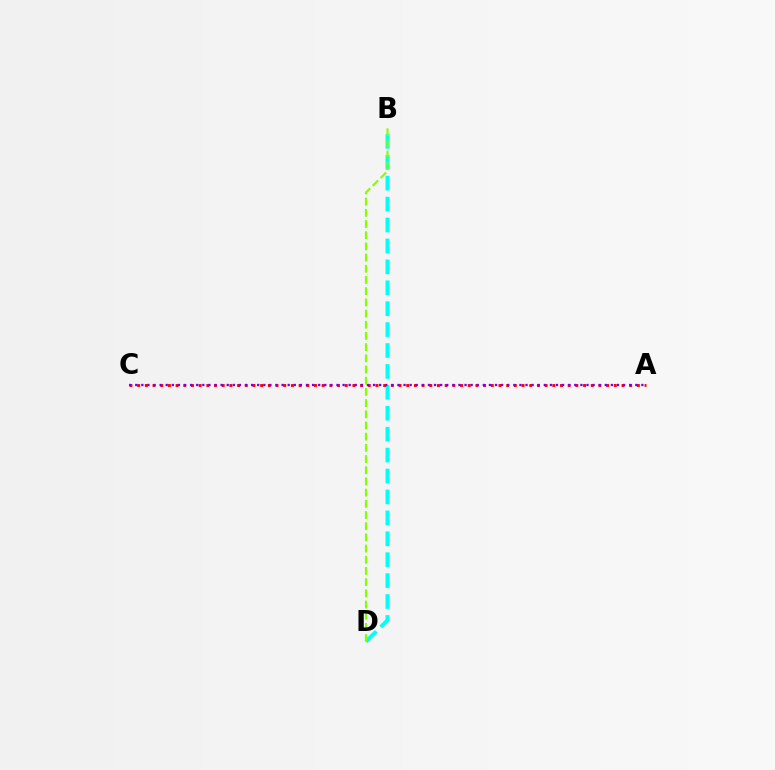{('B', 'D'): [{'color': '#00fff6', 'line_style': 'dashed', 'thickness': 2.84}, {'color': '#84ff00', 'line_style': 'dashed', 'thickness': 1.52}], ('A', 'C'): [{'color': '#ff0000', 'line_style': 'dotted', 'thickness': 2.09}, {'color': '#7200ff', 'line_style': 'dotted', 'thickness': 1.66}]}